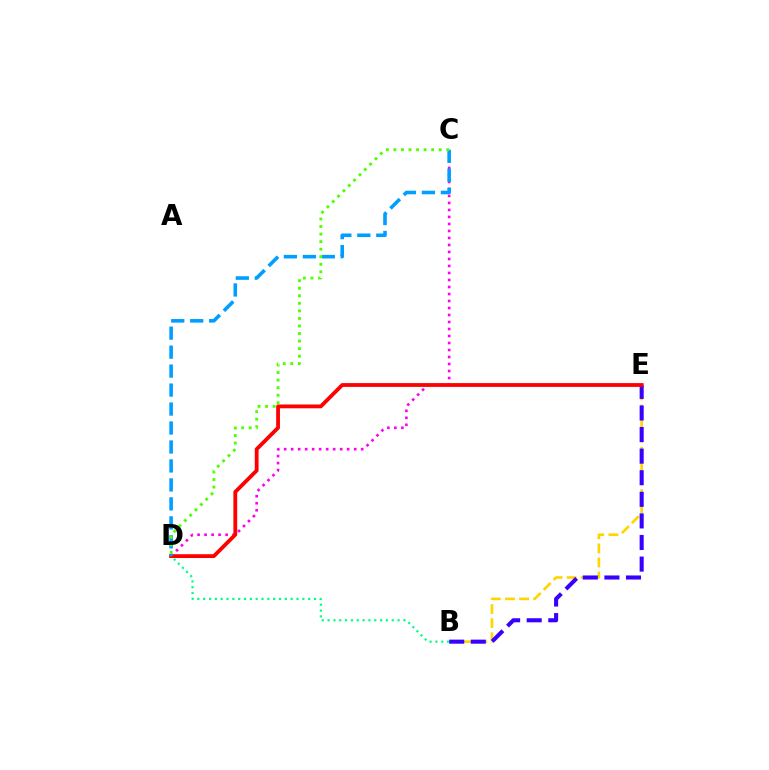{('B', 'E'): [{'color': '#ffd500', 'line_style': 'dashed', 'thickness': 1.91}, {'color': '#3700ff', 'line_style': 'dashed', 'thickness': 2.93}], ('C', 'D'): [{'color': '#ff00ed', 'line_style': 'dotted', 'thickness': 1.9}, {'color': '#009eff', 'line_style': 'dashed', 'thickness': 2.58}, {'color': '#4fff00', 'line_style': 'dotted', 'thickness': 2.05}], ('D', 'E'): [{'color': '#ff0000', 'line_style': 'solid', 'thickness': 2.74}], ('B', 'D'): [{'color': '#00ff86', 'line_style': 'dotted', 'thickness': 1.58}]}